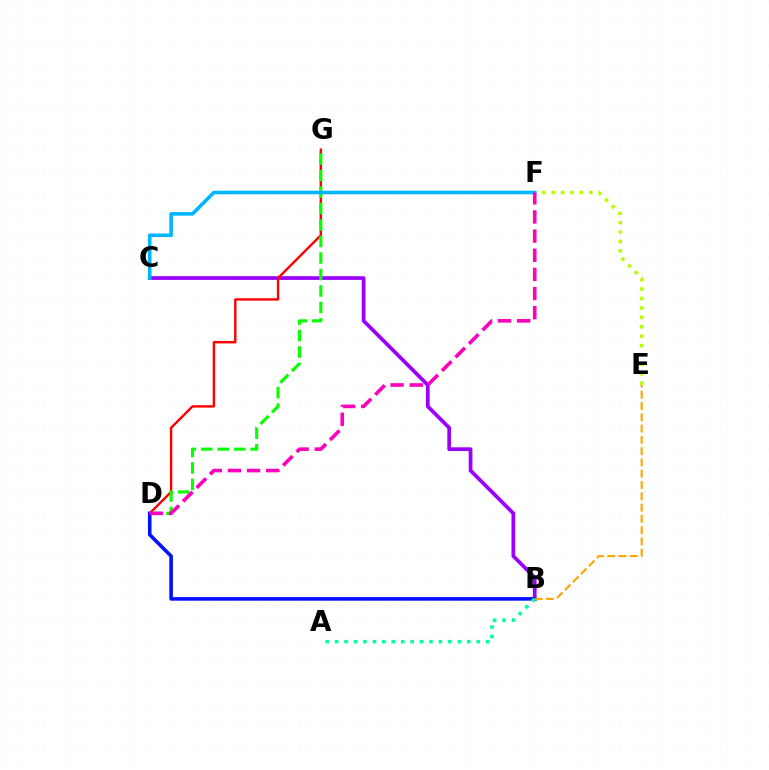{('E', 'F'): [{'color': '#b3ff00', 'line_style': 'dotted', 'thickness': 2.56}], ('B', 'C'): [{'color': '#9b00ff', 'line_style': 'solid', 'thickness': 2.68}], ('D', 'G'): [{'color': '#ff0000', 'line_style': 'solid', 'thickness': 1.73}, {'color': '#08ff00', 'line_style': 'dashed', 'thickness': 2.24}], ('B', 'D'): [{'color': '#0010ff', 'line_style': 'solid', 'thickness': 2.58}], ('B', 'E'): [{'color': '#ffa500', 'line_style': 'dashed', 'thickness': 1.53}], ('C', 'F'): [{'color': '#00b5ff', 'line_style': 'solid', 'thickness': 2.58}], ('A', 'B'): [{'color': '#00ff9d', 'line_style': 'dotted', 'thickness': 2.57}], ('D', 'F'): [{'color': '#ff00bd', 'line_style': 'dashed', 'thickness': 2.6}]}